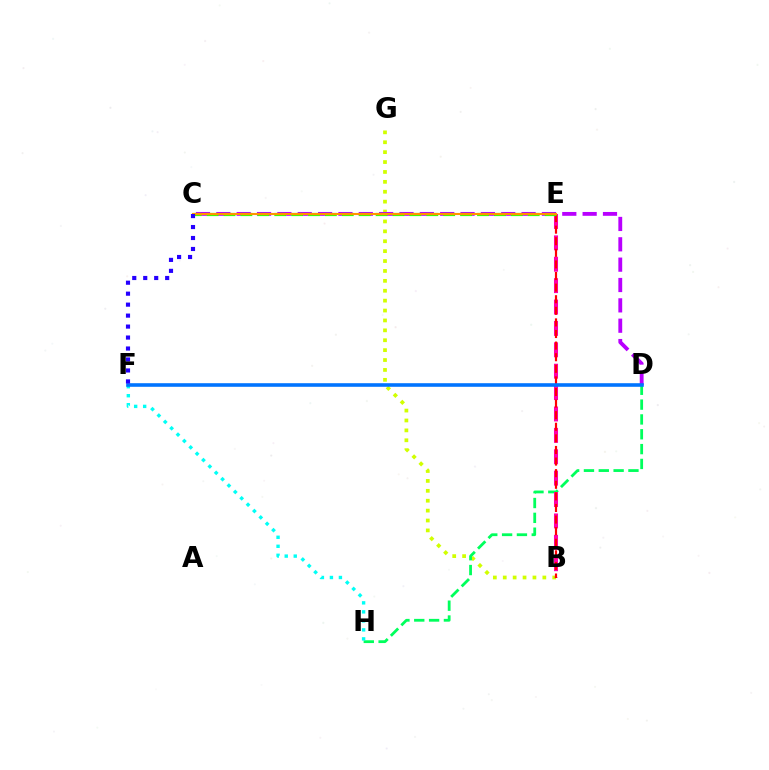{('B', 'G'): [{'color': '#d1ff00', 'line_style': 'dotted', 'thickness': 2.69}], ('D', 'H'): [{'color': '#00ff5c', 'line_style': 'dashed', 'thickness': 2.02}], ('C', 'D'): [{'color': '#b900ff', 'line_style': 'dashed', 'thickness': 2.76}], ('B', 'E'): [{'color': '#ff00ac', 'line_style': 'dashed', 'thickness': 2.91}, {'color': '#ff0000', 'line_style': 'dashed', 'thickness': 1.58}], ('F', 'H'): [{'color': '#00fff6', 'line_style': 'dotted', 'thickness': 2.45}], ('C', 'E'): [{'color': '#3dff00', 'line_style': 'dashed', 'thickness': 2.3}, {'color': '#ff9400', 'line_style': 'solid', 'thickness': 1.51}], ('D', 'F'): [{'color': '#0074ff', 'line_style': 'solid', 'thickness': 2.59}], ('C', 'F'): [{'color': '#2500ff', 'line_style': 'dotted', 'thickness': 2.98}]}